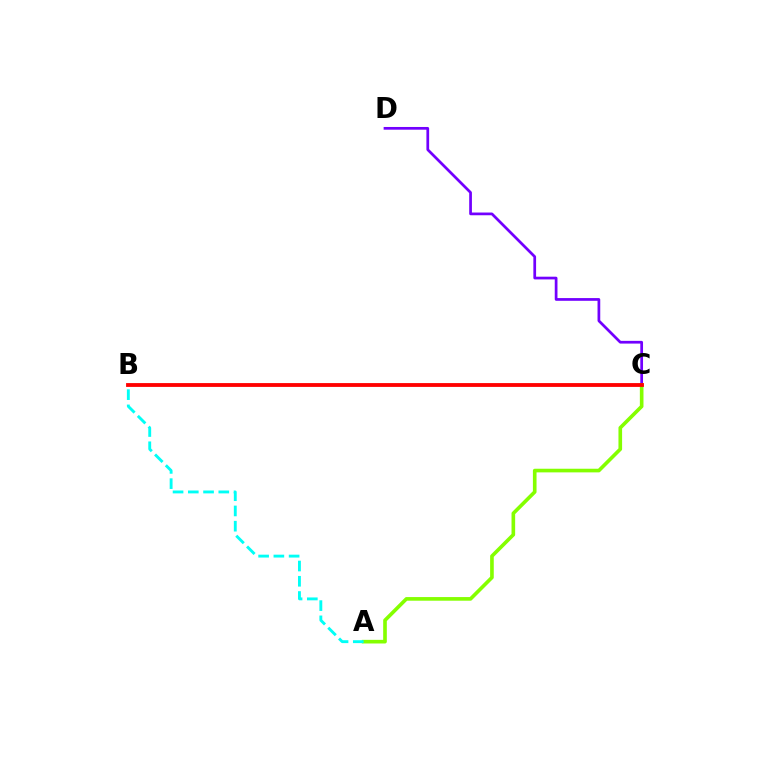{('C', 'D'): [{'color': '#7200ff', 'line_style': 'solid', 'thickness': 1.96}], ('A', 'C'): [{'color': '#84ff00', 'line_style': 'solid', 'thickness': 2.62}], ('A', 'B'): [{'color': '#00fff6', 'line_style': 'dashed', 'thickness': 2.07}], ('B', 'C'): [{'color': '#ff0000', 'line_style': 'solid', 'thickness': 2.75}]}